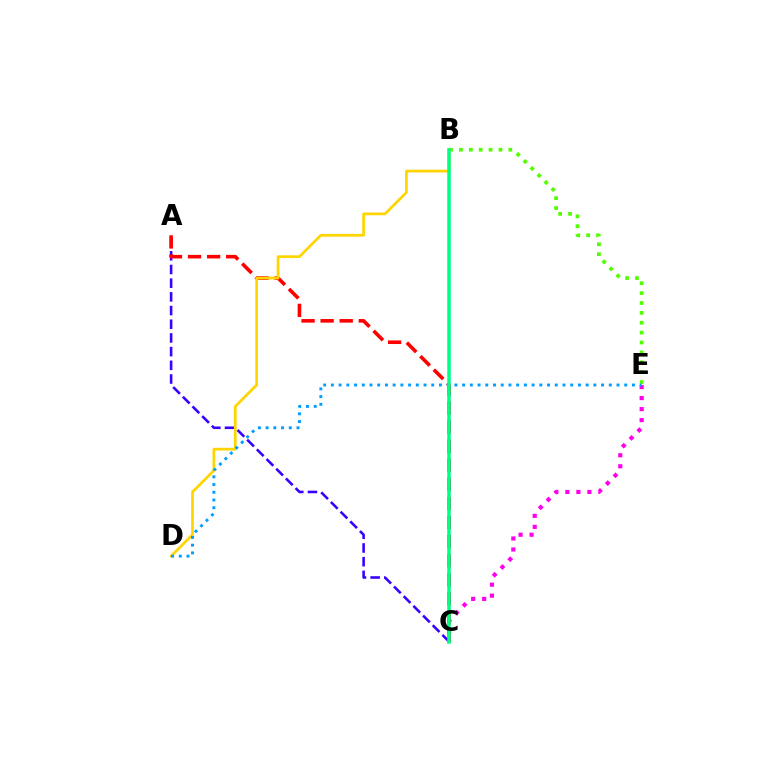{('A', 'C'): [{'color': '#3700ff', 'line_style': 'dashed', 'thickness': 1.86}, {'color': '#ff0000', 'line_style': 'dashed', 'thickness': 2.59}], ('C', 'E'): [{'color': '#ff00ed', 'line_style': 'dotted', 'thickness': 2.99}], ('B', 'E'): [{'color': '#4fff00', 'line_style': 'dotted', 'thickness': 2.68}], ('B', 'D'): [{'color': '#ffd500', 'line_style': 'solid', 'thickness': 1.96}], ('D', 'E'): [{'color': '#009eff', 'line_style': 'dotted', 'thickness': 2.1}], ('B', 'C'): [{'color': '#00ff86', 'line_style': 'solid', 'thickness': 2.53}]}